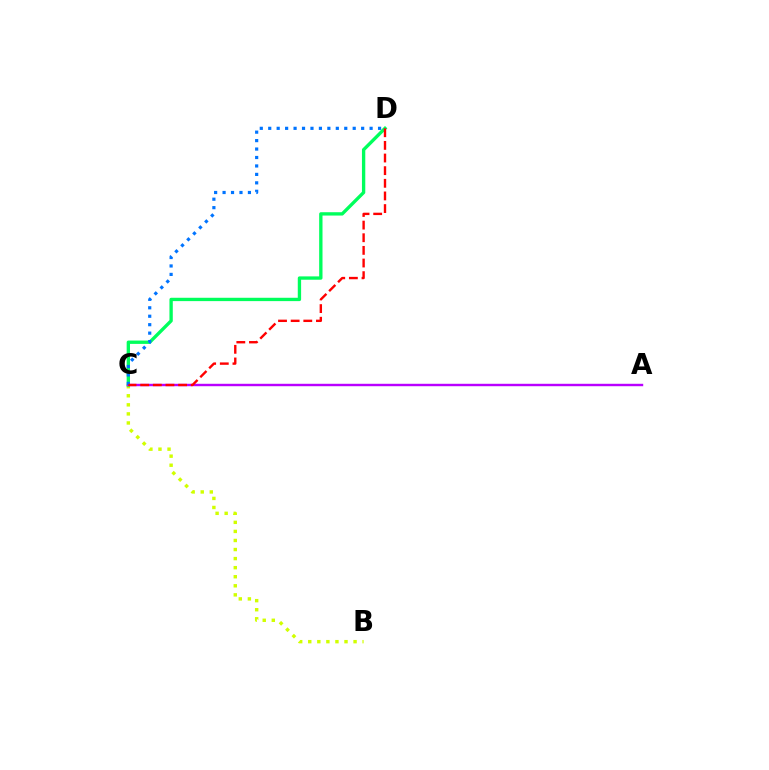{('B', 'C'): [{'color': '#d1ff00', 'line_style': 'dotted', 'thickness': 2.46}], ('C', 'D'): [{'color': '#00ff5c', 'line_style': 'solid', 'thickness': 2.4}, {'color': '#0074ff', 'line_style': 'dotted', 'thickness': 2.3}, {'color': '#ff0000', 'line_style': 'dashed', 'thickness': 1.72}], ('A', 'C'): [{'color': '#b900ff', 'line_style': 'solid', 'thickness': 1.75}]}